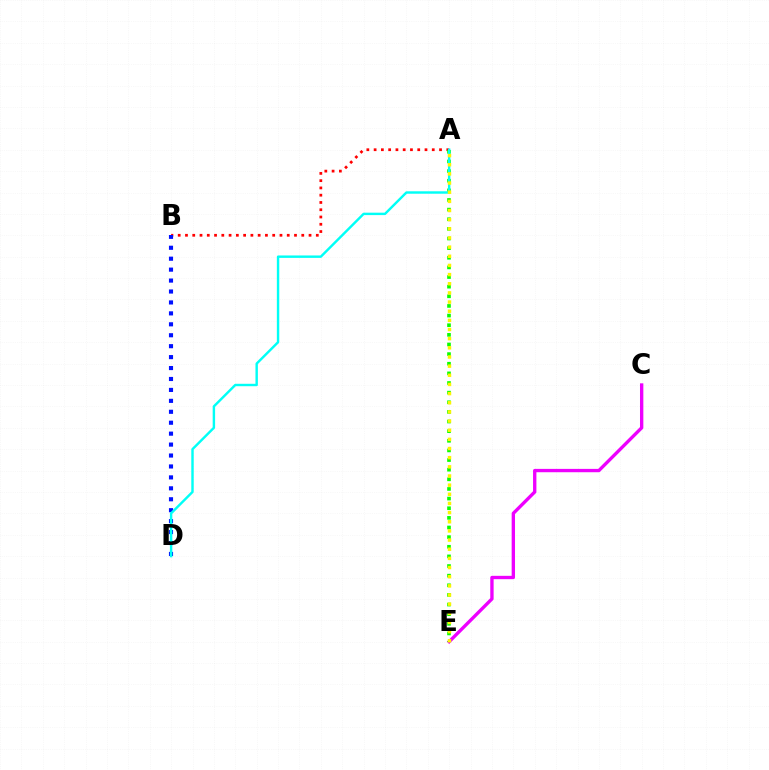{('C', 'E'): [{'color': '#ee00ff', 'line_style': 'solid', 'thickness': 2.41}], ('A', 'B'): [{'color': '#ff0000', 'line_style': 'dotted', 'thickness': 1.97}], ('B', 'D'): [{'color': '#0010ff', 'line_style': 'dotted', 'thickness': 2.97}], ('A', 'E'): [{'color': '#08ff00', 'line_style': 'dotted', 'thickness': 2.62}, {'color': '#fcf500', 'line_style': 'dotted', 'thickness': 2.49}], ('A', 'D'): [{'color': '#00fff6', 'line_style': 'solid', 'thickness': 1.74}]}